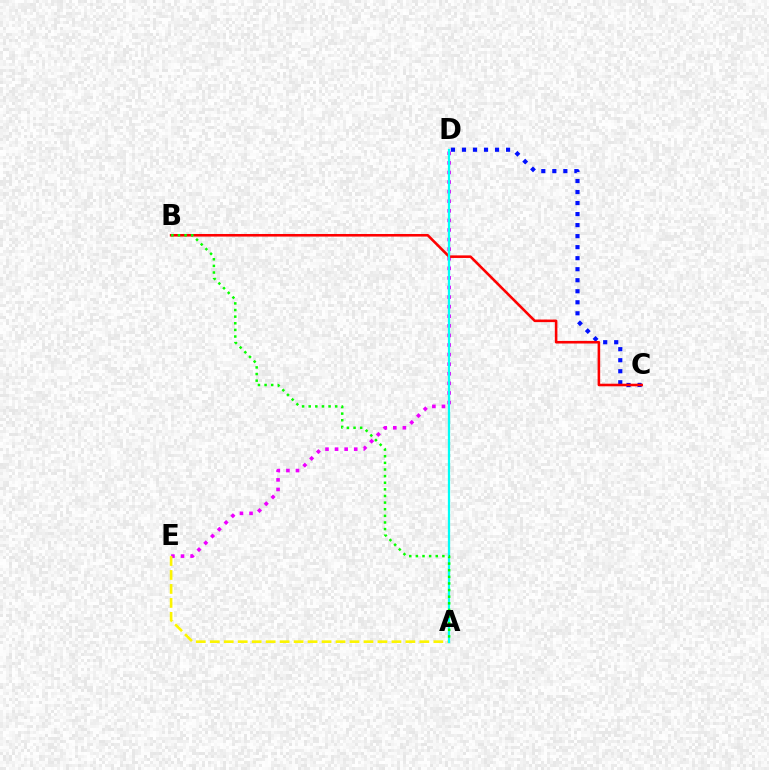{('D', 'E'): [{'color': '#ee00ff', 'line_style': 'dotted', 'thickness': 2.6}], ('C', 'D'): [{'color': '#0010ff', 'line_style': 'dotted', 'thickness': 3.0}], ('A', 'E'): [{'color': '#fcf500', 'line_style': 'dashed', 'thickness': 1.9}], ('B', 'C'): [{'color': '#ff0000', 'line_style': 'solid', 'thickness': 1.86}], ('A', 'D'): [{'color': '#00fff6', 'line_style': 'solid', 'thickness': 1.63}], ('A', 'B'): [{'color': '#08ff00', 'line_style': 'dotted', 'thickness': 1.8}]}